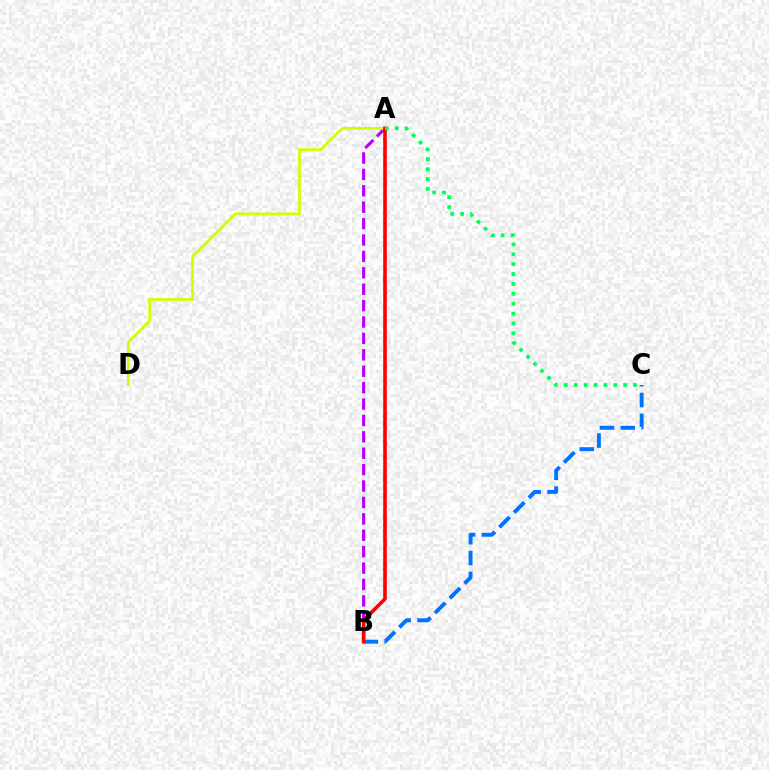{('B', 'C'): [{'color': '#0074ff', 'line_style': 'dashed', 'thickness': 2.83}], ('A', 'B'): [{'color': '#b900ff', 'line_style': 'dashed', 'thickness': 2.23}, {'color': '#ff0000', 'line_style': 'solid', 'thickness': 2.61}], ('A', 'D'): [{'color': '#d1ff00', 'line_style': 'solid', 'thickness': 2.0}], ('A', 'C'): [{'color': '#00ff5c', 'line_style': 'dotted', 'thickness': 2.69}]}